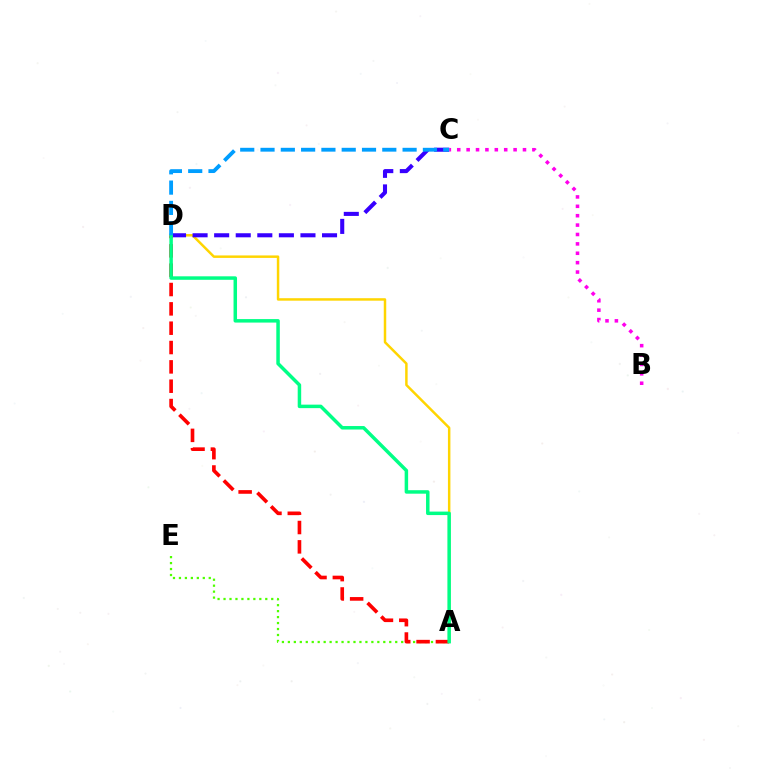{('A', 'D'): [{'color': '#ffd500', 'line_style': 'solid', 'thickness': 1.78}, {'color': '#ff0000', 'line_style': 'dashed', 'thickness': 2.63}, {'color': '#00ff86', 'line_style': 'solid', 'thickness': 2.51}], ('A', 'E'): [{'color': '#4fff00', 'line_style': 'dotted', 'thickness': 1.62}], ('C', 'D'): [{'color': '#3700ff', 'line_style': 'dashed', 'thickness': 2.93}, {'color': '#009eff', 'line_style': 'dashed', 'thickness': 2.76}], ('B', 'C'): [{'color': '#ff00ed', 'line_style': 'dotted', 'thickness': 2.55}]}